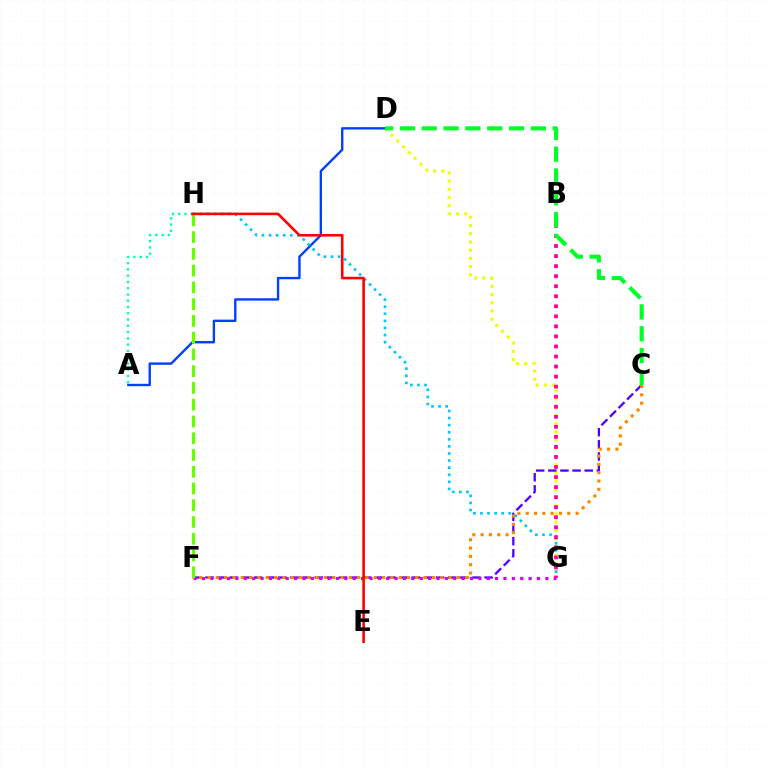{('D', 'G'): [{'color': '#eeff00', 'line_style': 'dotted', 'thickness': 2.23}], ('A', 'D'): [{'color': '#003fff', 'line_style': 'solid', 'thickness': 1.71}], ('C', 'F'): [{'color': '#4f00ff', 'line_style': 'dashed', 'thickness': 1.65}, {'color': '#ff8800', 'line_style': 'dotted', 'thickness': 2.26}], ('F', 'G'): [{'color': '#d600ff', 'line_style': 'dotted', 'thickness': 2.28}], ('G', 'H'): [{'color': '#00c7ff', 'line_style': 'dotted', 'thickness': 1.93}], ('B', 'G'): [{'color': '#ff00a0', 'line_style': 'dotted', 'thickness': 2.73}], ('F', 'H'): [{'color': '#66ff00', 'line_style': 'dashed', 'thickness': 2.28}], ('A', 'H'): [{'color': '#00ffaf', 'line_style': 'dotted', 'thickness': 1.7}], ('E', 'H'): [{'color': '#ff0000', 'line_style': 'solid', 'thickness': 1.87}], ('C', 'D'): [{'color': '#00ff27', 'line_style': 'dashed', 'thickness': 2.96}]}